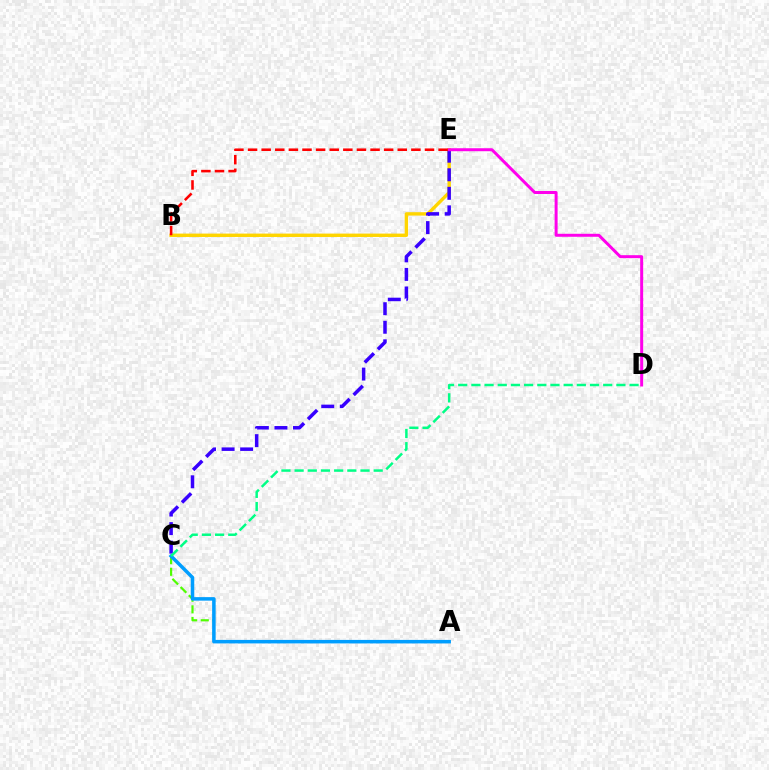{('B', 'E'): [{'color': '#ffd500', 'line_style': 'solid', 'thickness': 2.44}, {'color': '#ff0000', 'line_style': 'dashed', 'thickness': 1.85}], ('A', 'C'): [{'color': '#4fff00', 'line_style': 'dashed', 'thickness': 1.58}, {'color': '#009eff', 'line_style': 'solid', 'thickness': 2.53}], ('C', 'E'): [{'color': '#3700ff', 'line_style': 'dashed', 'thickness': 2.52}], ('D', 'E'): [{'color': '#ff00ed', 'line_style': 'solid', 'thickness': 2.15}], ('C', 'D'): [{'color': '#00ff86', 'line_style': 'dashed', 'thickness': 1.79}]}